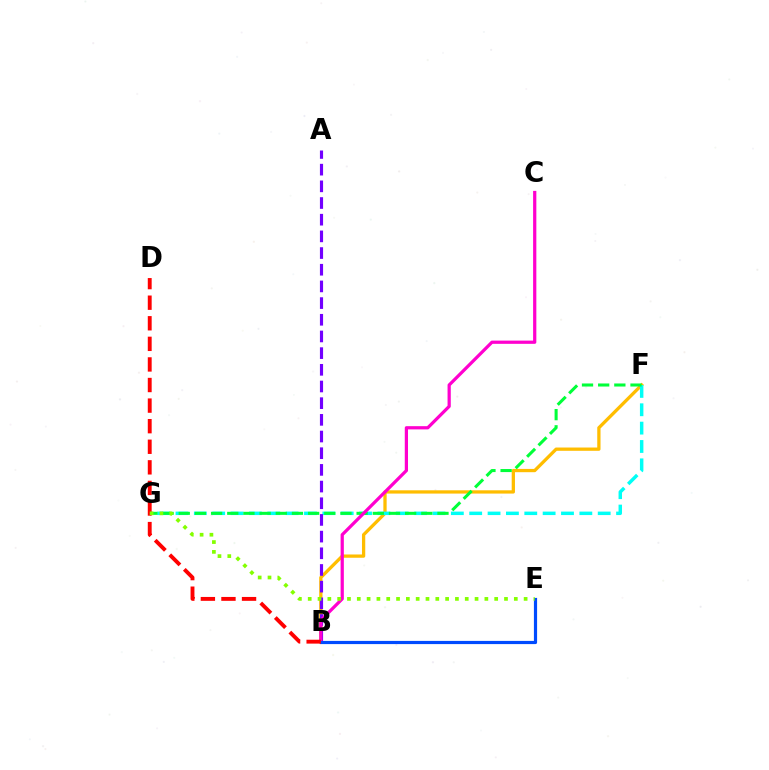{('B', 'F'): [{'color': '#ffbd00', 'line_style': 'solid', 'thickness': 2.36}], ('F', 'G'): [{'color': '#00fff6', 'line_style': 'dashed', 'thickness': 2.49}, {'color': '#00ff39', 'line_style': 'dashed', 'thickness': 2.2}], ('A', 'B'): [{'color': '#7200ff', 'line_style': 'dashed', 'thickness': 2.27}], ('B', 'C'): [{'color': '#ff00cf', 'line_style': 'solid', 'thickness': 2.33}], ('B', 'E'): [{'color': '#004bff', 'line_style': 'solid', 'thickness': 2.29}], ('B', 'D'): [{'color': '#ff0000', 'line_style': 'dashed', 'thickness': 2.8}], ('E', 'G'): [{'color': '#84ff00', 'line_style': 'dotted', 'thickness': 2.67}]}